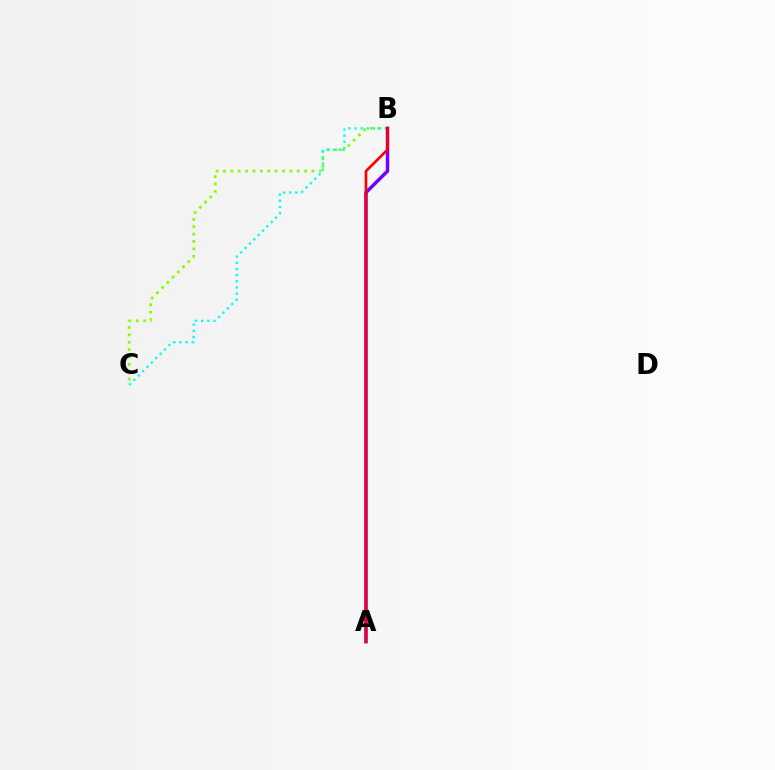{('B', 'C'): [{'color': '#84ff00', 'line_style': 'dotted', 'thickness': 2.0}, {'color': '#00fff6', 'line_style': 'dotted', 'thickness': 1.67}], ('A', 'B'): [{'color': '#7200ff', 'line_style': 'solid', 'thickness': 2.49}, {'color': '#ff0000', 'line_style': 'solid', 'thickness': 1.92}]}